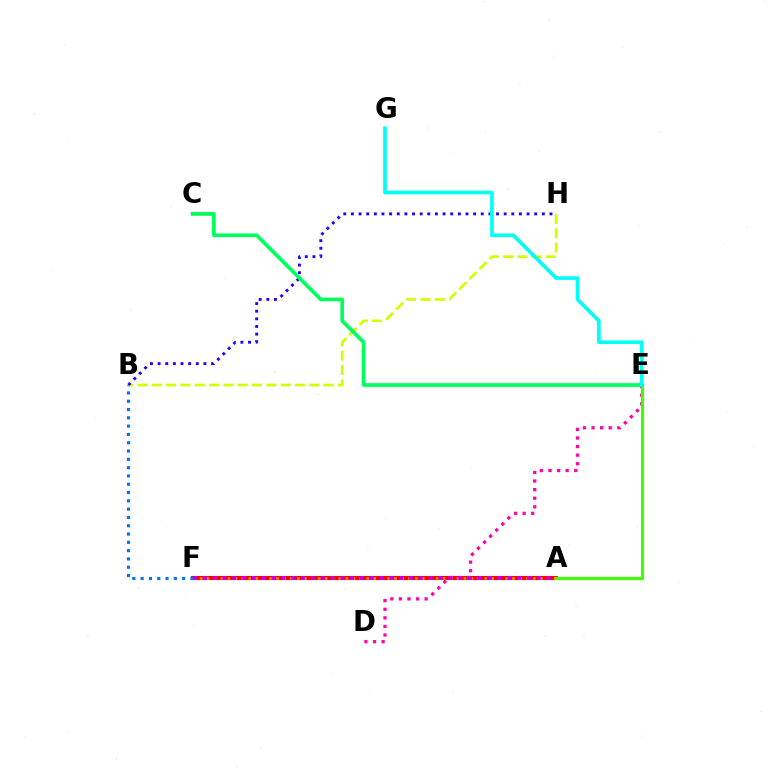{('A', 'F'): [{'color': '#ff0000', 'line_style': 'solid', 'thickness': 2.96}, {'color': '#ff9400', 'line_style': 'dotted', 'thickness': 1.89}, {'color': '#b900ff', 'line_style': 'dotted', 'thickness': 2.67}], ('D', 'E'): [{'color': '#ff00ac', 'line_style': 'dotted', 'thickness': 2.33}], ('A', 'E'): [{'color': '#3dff00', 'line_style': 'solid', 'thickness': 2.25}], ('B', 'H'): [{'color': '#d1ff00', 'line_style': 'dashed', 'thickness': 1.94}, {'color': '#2500ff', 'line_style': 'dotted', 'thickness': 2.07}], ('B', 'F'): [{'color': '#0074ff', 'line_style': 'dotted', 'thickness': 2.26}], ('C', 'E'): [{'color': '#00ff5c', 'line_style': 'solid', 'thickness': 2.67}], ('E', 'G'): [{'color': '#00fff6', 'line_style': 'solid', 'thickness': 2.63}]}